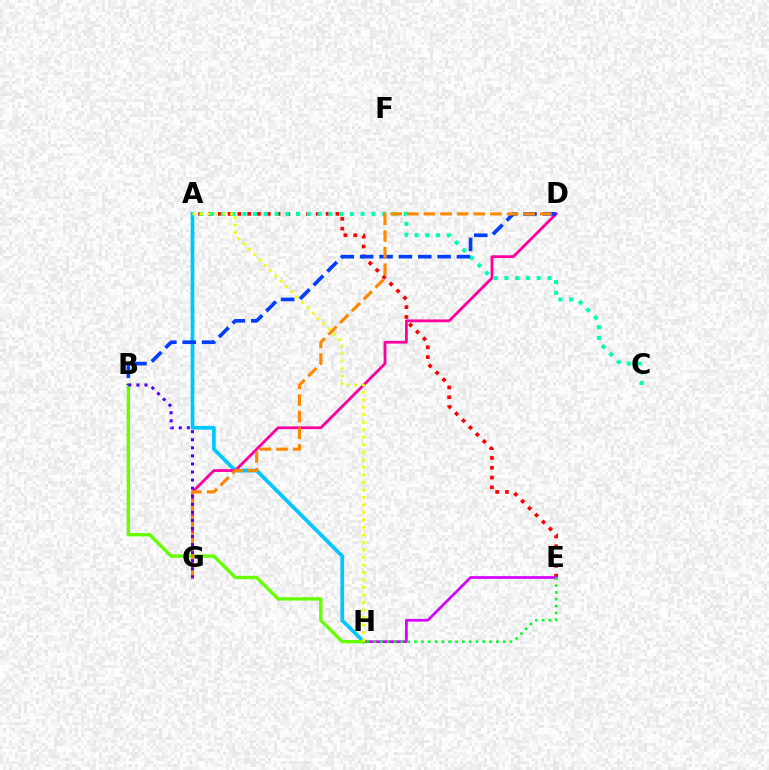{('A', 'H'): [{'color': '#00c7ff', 'line_style': 'solid', 'thickness': 2.69}, {'color': '#eeff00', 'line_style': 'dotted', 'thickness': 2.04}], ('A', 'E'): [{'color': '#ff0000', 'line_style': 'dotted', 'thickness': 2.66}], ('A', 'C'): [{'color': '#00ffaf', 'line_style': 'dotted', 'thickness': 2.92}], ('E', 'H'): [{'color': '#d600ff', 'line_style': 'solid', 'thickness': 1.95}, {'color': '#00ff27', 'line_style': 'dotted', 'thickness': 1.85}], ('D', 'G'): [{'color': '#ff00a0', 'line_style': 'solid', 'thickness': 2.01}, {'color': '#ff8800', 'line_style': 'dashed', 'thickness': 2.26}], ('B', 'H'): [{'color': '#66ff00', 'line_style': 'solid', 'thickness': 2.42}], ('B', 'D'): [{'color': '#003fff', 'line_style': 'dashed', 'thickness': 2.63}], ('B', 'G'): [{'color': '#4f00ff', 'line_style': 'dotted', 'thickness': 2.19}]}